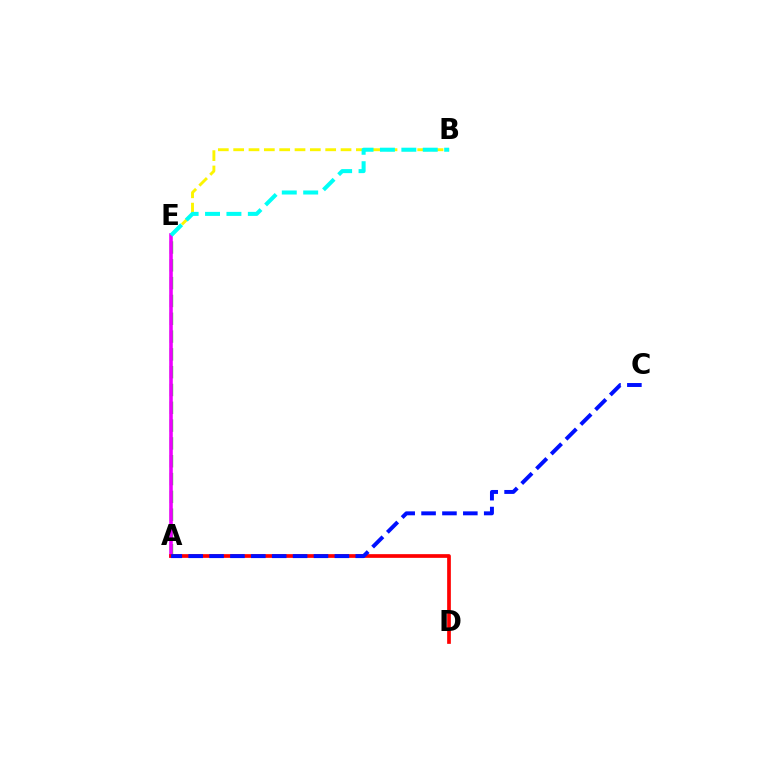{('A', 'E'): [{'color': '#08ff00', 'line_style': 'dashed', 'thickness': 2.42}, {'color': '#ee00ff', 'line_style': 'solid', 'thickness': 2.58}], ('B', 'E'): [{'color': '#fcf500', 'line_style': 'dashed', 'thickness': 2.08}, {'color': '#00fff6', 'line_style': 'dashed', 'thickness': 2.91}], ('A', 'D'): [{'color': '#ff0000', 'line_style': 'solid', 'thickness': 2.67}], ('A', 'C'): [{'color': '#0010ff', 'line_style': 'dashed', 'thickness': 2.84}]}